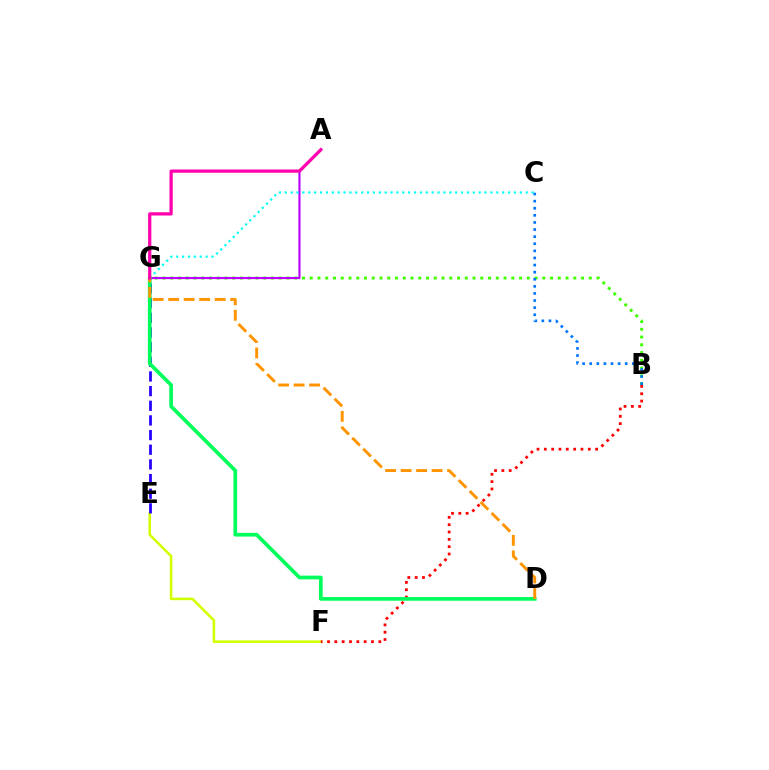{('B', 'G'): [{'color': '#3dff00', 'line_style': 'dotted', 'thickness': 2.11}], ('E', 'F'): [{'color': '#d1ff00', 'line_style': 'solid', 'thickness': 1.85}], ('E', 'G'): [{'color': '#2500ff', 'line_style': 'dashed', 'thickness': 1.99}], ('A', 'G'): [{'color': '#b900ff', 'line_style': 'solid', 'thickness': 1.54}, {'color': '#ff00ac', 'line_style': 'solid', 'thickness': 2.33}], ('C', 'G'): [{'color': '#00fff6', 'line_style': 'dotted', 'thickness': 1.6}], ('B', 'F'): [{'color': '#ff0000', 'line_style': 'dotted', 'thickness': 1.99}], ('D', 'G'): [{'color': '#00ff5c', 'line_style': 'solid', 'thickness': 2.67}, {'color': '#ff9400', 'line_style': 'dashed', 'thickness': 2.11}], ('B', 'C'): [{'color': '#0074ff', 'line_style': 'dotted', 'thickness': 1.93}]}